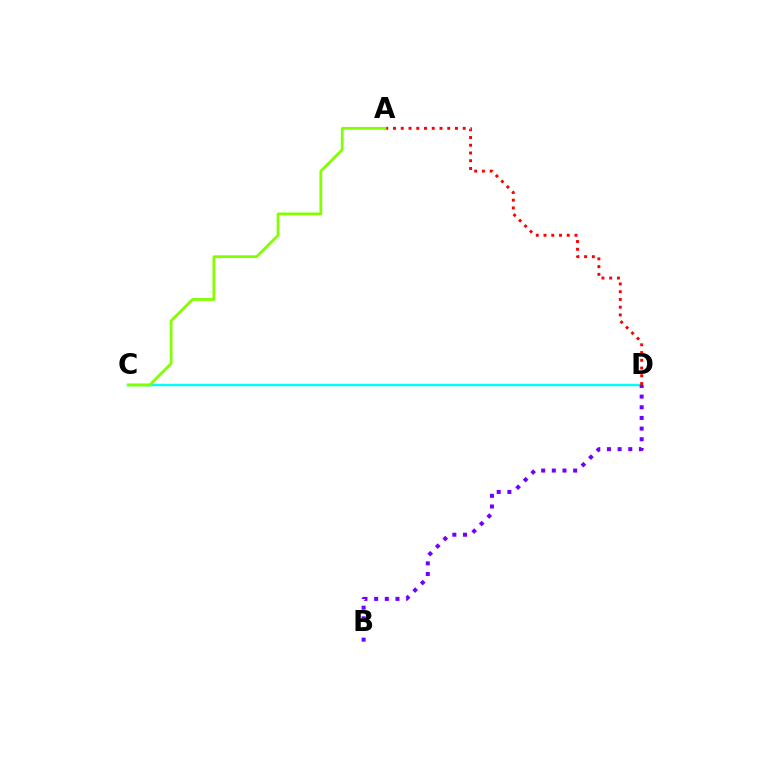{('C', 'D'): [{'color': '#00fff6', 'line_style': 'solid', 'thickness': 1.76}], ('A', 'D'): [{'color': '#ff0000', 'line_style': 'dotted', 'thickness': 2.1}], ('A', 'C'): [{'color': '#84ff00', 'line_style': 'solid', 'thickness': 2.01}], ('B', 'D'): [{'color': '#7200ff', 'line_style': 'dotted', 'thickness': 2.9}]}